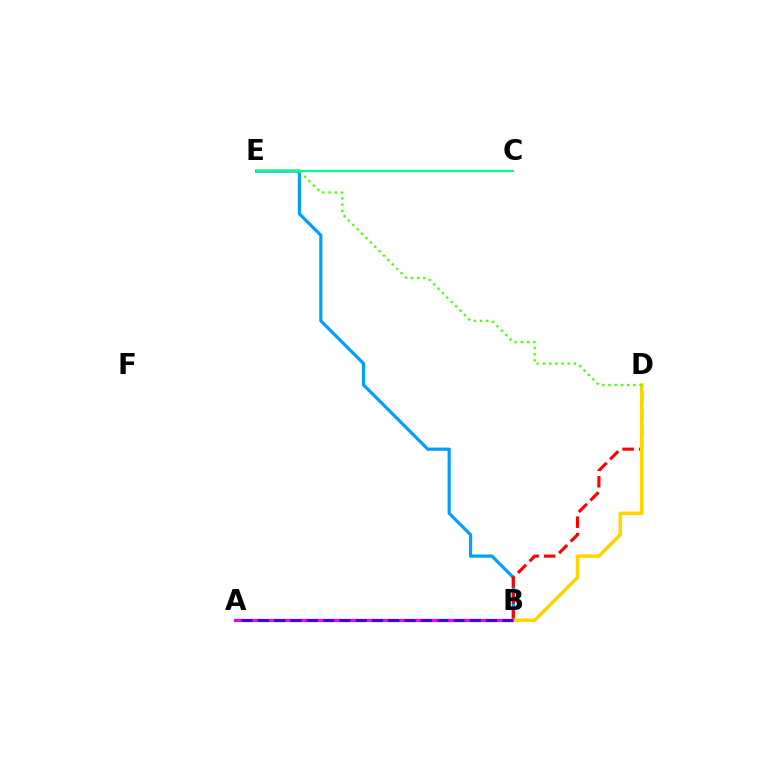{('B', 'E'): [{'color': '#009eff', 'line_style': 'solid', 'thickness': 2.3}], ('B', 'D'): [{'color': '#ff0000', 'line_style': 'dashed', 'thickness': 2.23}, {'color': '#ffd500', 'line_style': 'solid', 'thickness': 2.56}], ('A', 'B'): [{'color': '#ff00ed', 'line_style': 'solid', 'thickness': 2.26}, {'color': '#3700ff', 'line_style': 'dashed', 'thickness': 2.21}], ('D', 'E'): [{'color': '#4fff00', 'line_style': 'dotted', 'thickness': 1.69}], ('C', 'E'): [{'color': '#00ff86', 'line_style': 'solid', 'thickness': 1.53}]}